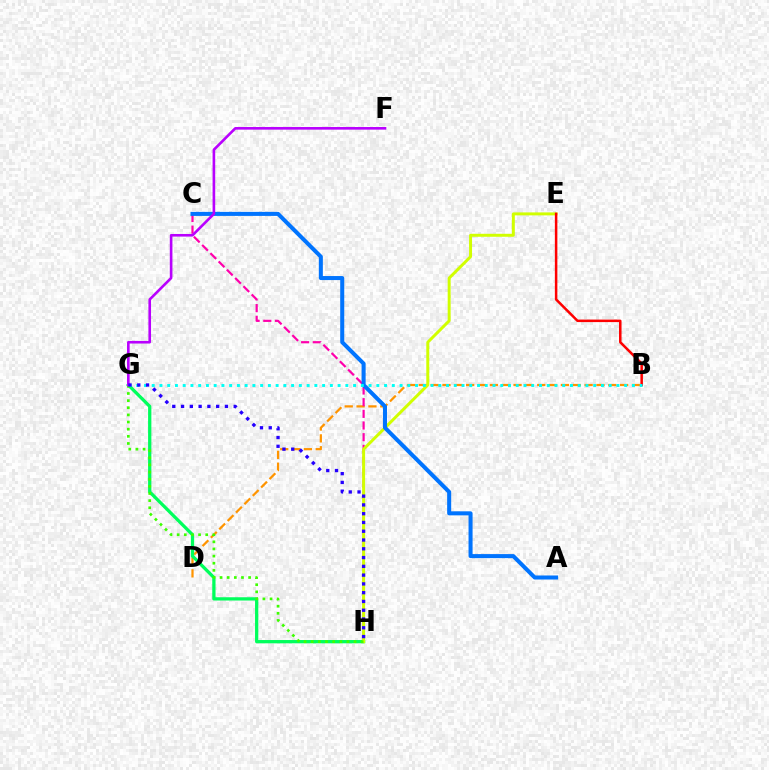{('B', 'D'): [{'color': '#ff9400', 'line_style': 'dashed', 'thickness': 1.61}], ('G', 'H'): [{'color': '#00ff5c', 'line_style': 'solid', 'thickness': 2.36}, {'color': '#3dff00', 'line_style': 'dotted', 'thickness': 1.94}, {'color': '#2500ff', 'line_style': 'dotted', 'thickness': 2.38}], ('C', 'H'): [{'color': '#ff00ac', 'line_style': 'dashed', 'thickness': 1.59}], ('E', 'H'): [{'color': '#d1ff00', 'line_style': 'solid', 'thickness': 2.14}], ('A', 'C'): [{'color': '#0074ff', 'line_style': 'solid', 'thickness': 2.91}], ('B', 'E'): [{'color': '#ff0000', 'line_style': 'solid', 'thickness': 1.81}], ('B', 'G'): [{'color': '#00fff6', 'line_style': 'dotted', 'thickness': 2.1}], ('F', 'G'): [{'color': '#b900ff', 'line_style': 'solid', 'thickness': 1.89}]}